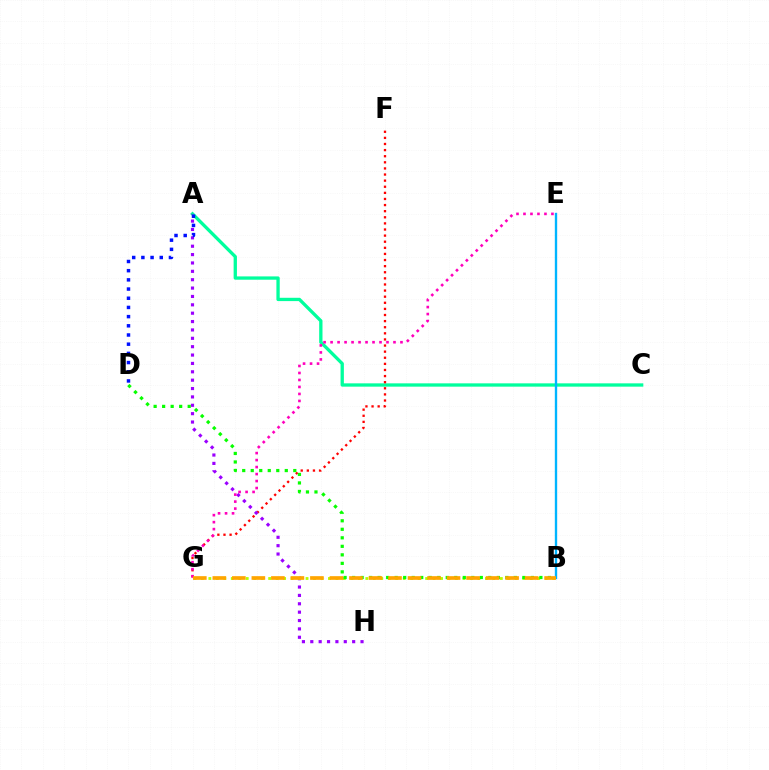{('A', 'C'): [{'color': '#00ff9d', 'line_style': 'solid', 'thickness': 2.38}], ('F', 'G'): [{'color': '#ff0000', 'line_style': 'dotted', 'thickness': 1.66}], ('A', 'H'): [{'color': '#9b00ff', 'line_style': 'dotted', 'thickness': 2.27}], ('B', 'G'): [{'color': '#b3ff00', 'line_style': 'dotted', 'thickness': 2.03}, {'color': '#ffa500', 'line_style': 'dashed', 'thickness': 2.65}], ('B', 'E'): [{'color': '#00b5ff', 'line_style': 'solid', 'thickness': 1.7}], ('E', 'G'): [{'color': '#ff00bd', 'line_style': 'dotted', 'thickness': 1.9}], ('B', 'D'): [{'color': '#08ff00', 'line_style': 'dotted', 'thickness': 2.31}], ('A', 'D'): [{'color': '#0010ff', 'line_style': 'dotted', 'thickness': 2.5}]}